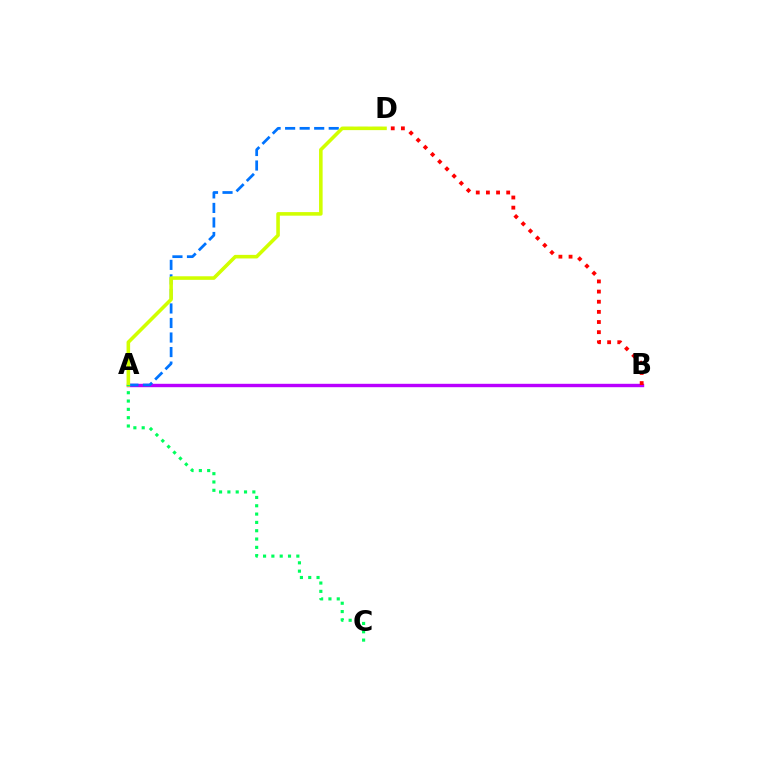{('A', 'B'): [{'color': '#b900ff', 'line_style': 'solid', 'thickness': 2.45}], ('A', 'D'): [{'color': '#0074ff', 'line_style': 'dashed', 'thickness': 1.97}, {'color': '#d1ff00', 'line_style': 'solid', 'thickness': 2.57}], ('B', 'D'): [{'color': '#ff0000', 'line_style': 'dotted', 'thickness': 2.76}], ('A', 'C'): [{'color': '#00ff5c', 'line_style': 'dotted', 'thickness': 2.26}]}